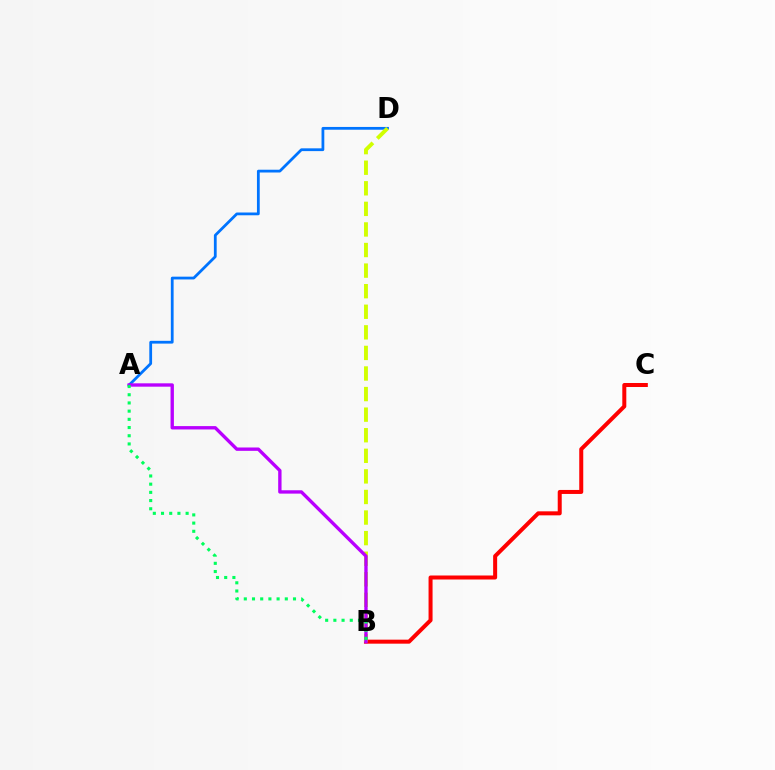{('A', 'D'): [{'color': '#0074ff', 'line_style': 'solid', 'thickness': 2.0}], ('B', 'C'): [{'color': '#ff0000', 'line_style': 'solid', 'thickness': 2.88}], ('B', 'D'): [{'color': '#d1ff00', 'line_style': 'dashed', 'thickness': 2.8}], ('A', 'B'): [{'color': '#b900ff', 'line_style': 'solid', 'thickness': 2.42}, {'color': '#00ff5c', 'line_style': 'dotted', 'thickness': 2.23}]}